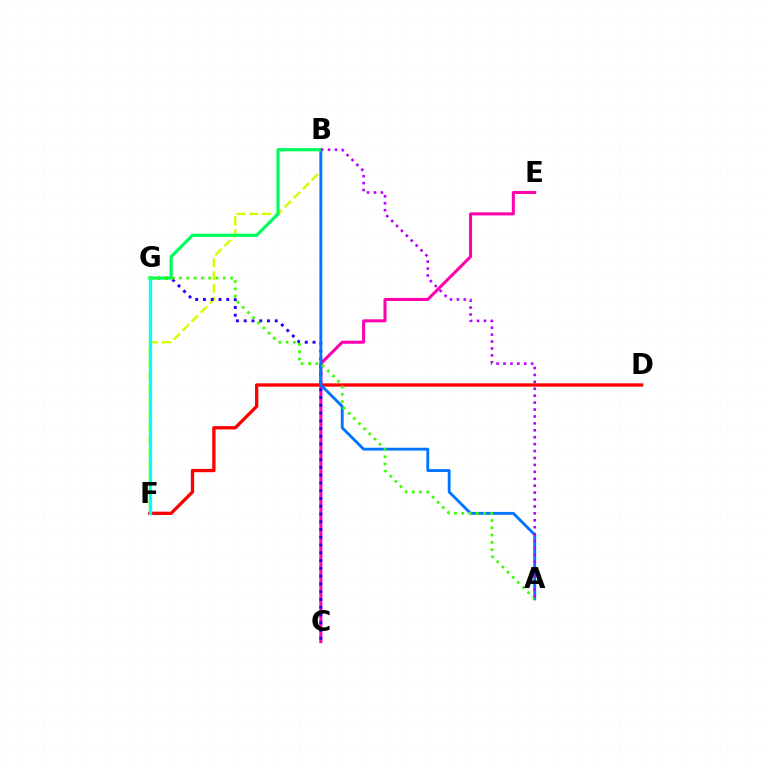{('B', 'F'): [{'color': '#d1ff00', 'line_style': 'dashed', 'thickness': 1.73}], ('C', 'E'): [{'color': '#ff00ac', 'line_style': 'solid', 'thickness': 2.18}], ('C', 'G'): [{'color': '#2500ff', 'line_style': 'dotted', 'thickness': 2.11}], ('D', 'F'): [{'color': '#ff0000', 'line_style': 'solid', 'thickness': 2.38}], ('A', 'B'): [{'color': '#0074ff', 'line_style': 'solid', 'thickness': 2.05}, {'color': '#b900ff', 'line_style': 'dotted', 'thickness': 1.88}], ('B', 'G'): [{'color': '#00ff5c', 'line_style': 'solid', 'thickness': 2.31}], ('F', 'G'): [{'color': '#ff9400', 'line_style': 'dotted', 'thickness': 1.88}, {'color': '#00fff6', 'line_style': 'solid', 'thickness': 2.37}], ('A', 'G'): [{'color': '#3dff00', 'line_style': 'dotted', 'thickness': 1.98}]}